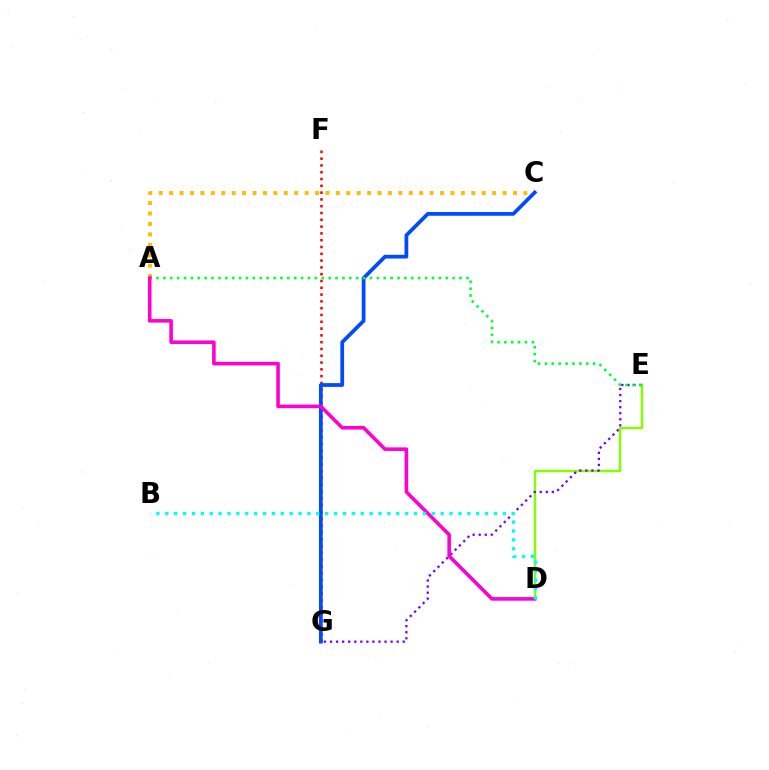{('F', 'G'): [{'color': '#ff0000', 'line_style': 'dotted', 'thickness': 1.85}], ('A', 'C'): [{'color': '#ffbd00', 'line_style': 'dotted', 'thickness': 2.83}], ('D', 'E'): [{'color': '#84ff00', 'line_style': 'solid', 'thickness': 1.77}], ('E', 'G'): [{'color': '#7200ff', 'line_style': 'dotted', 'thickness': 1.65}], ('C', 'G'): [{'color': '#004bff', 'line_style': 'solid', 'thickness': 2.7}], ('A', 'E'): [{'color': '#00ff39', 'line_style': 'dotted', 'thickness': 1.87}], ('A', 'D'): [{'color': '#ff00cf', 'line_style': 'solid', 'thickness': 2.58}], ('B', 'D'): [{'color': '#00fff6', 'line_style': 'dotted', 'thickness': 2.41}]}